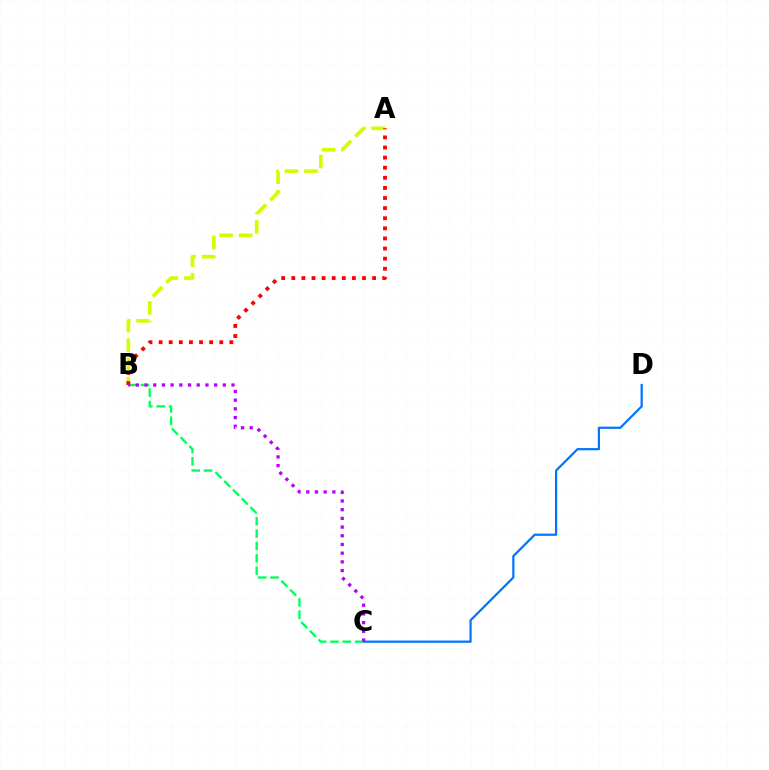{('C', 'D'): [{'color': '#0074ff', 'line_style': 'solid', 'thickness': 1.59}], ('B', 'C'): [{'color': '#00ff5c', 'line_style': 'dashed', 'thickness': 1.68}, {'color': '#b900ff', 'line_style': 'dotted', 'thickness': 2.36}], ('A', 'B'): [{'color': '#d1ff00', 'line_style': 'dashed', 'thickness': 2.65}, {'color': '#ff0000', 'line_style': 'dotted', 'thickness': 2.75}]}